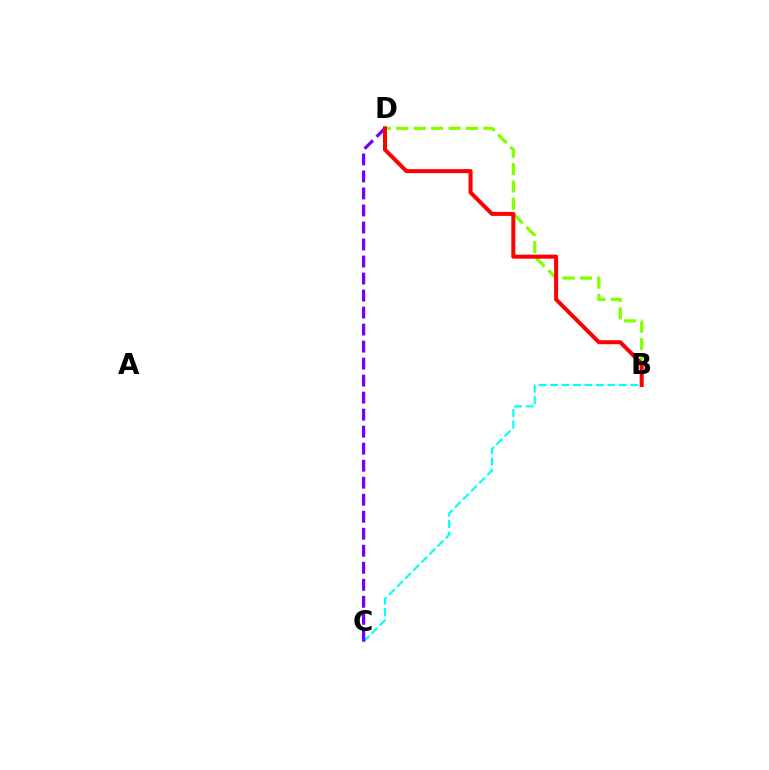{('B', 'D'): [{'color': '#84ff00', 'line_style': 'dashed', 'thickness': 2.36}, {'color': '#ff0000', 'line_style': 'solid', 'thickness': 2.9}], ('B', 'C'): [{'color': '#00fff6', 'line_style': 'dashed', 'thickness': 1.56}], ('C', 'D'): [{'color': '#7200ff', 'line_style': 'dashed', 'thickness': 2.31}]}